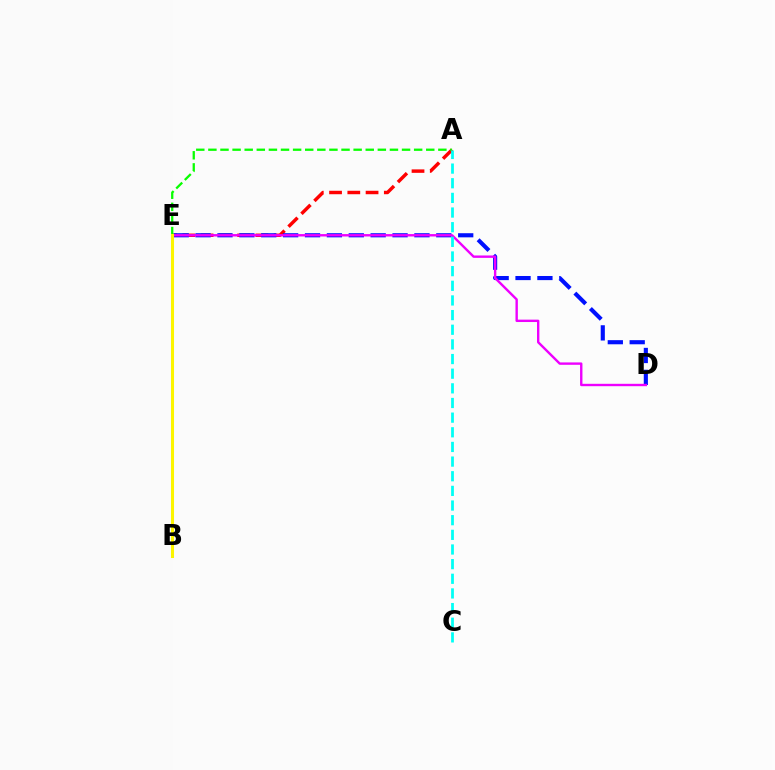{('A', 'E'): [{'color': '#ff0000', 'line_style': 'dashed', 'thickness': 2.48}, {'color': '#08ff00', 'line_style': 'dashed', 'thickness': 1.64}], ('D', 'E'): [{'color': '#0010ff', 'line_style': 'dashed', 'thickness': 2.97}, {'color': '#ee00ff', 'line_style': 'solid', 'thickness': 1.72}], ('B', 'E'): [{'color': '#fcf500', 'line_style': 'solid', 'thickness': 2.2}], ('A', 'C'): [{'color': '#00fff6', 'line_style': 'dashed', 'thickness': 1.99}]}